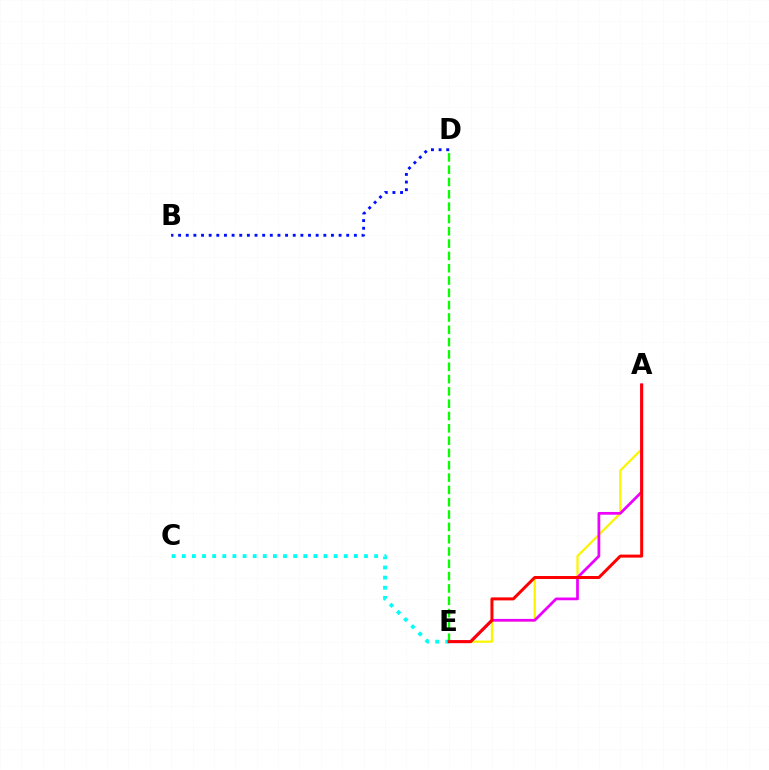{('A', 'E'): [{'color': '#fcf500', 'line_style': 'solid', 'thickness': 1.61}, {'color': '#ee00ff', 'line_style': 'solid', 'thickness': 1.97}, {'color': '#ff0000', 'line_style': 'solid', 'thickness': 2.16}], ('B', 'D'): [{'color': '#0010ff', 'line_style': 'dotted', 'thickness': 2.08}], ('C', 'E'): [{'color': '#00fff6', 'line_style': 'dotted', 'thickness': 2.75}], ('D', 'E'): [{'color': '#08ff00', 'line_style': 'dashed', 'thickness': 1.67}]}